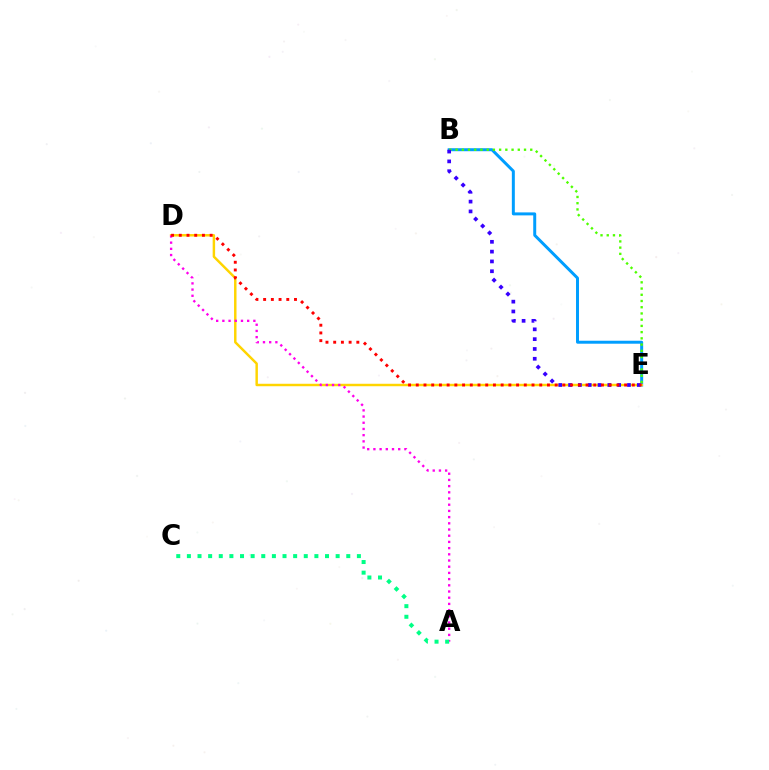{('B', 'E'): [{'color': '#009eff', 'line_style': 'solid', 'thickness': 2.14}, {'color': '#4fff00', 'line_style': 'dotted', 'thickness': 1.69}, {'color': '#3700ff', 'line_style': 'dotted', 'thickness': 2.67}], ('D', 'E'): [{'color': '#ffd500', 'line_style': 'solid', 'thickness': 1.77}, {'color': '#ff0000', 'line_style': 'dotted', 'thickness': 2.1}], ('A', 'D'): [{'color': '#ff00ed', 'line_style': 'dotted', 'thickness': 1.68}], ('A', 'C'): [{'color': '#00ff86', 'line_style': 'dotted', 'thickness': 2.89}]}